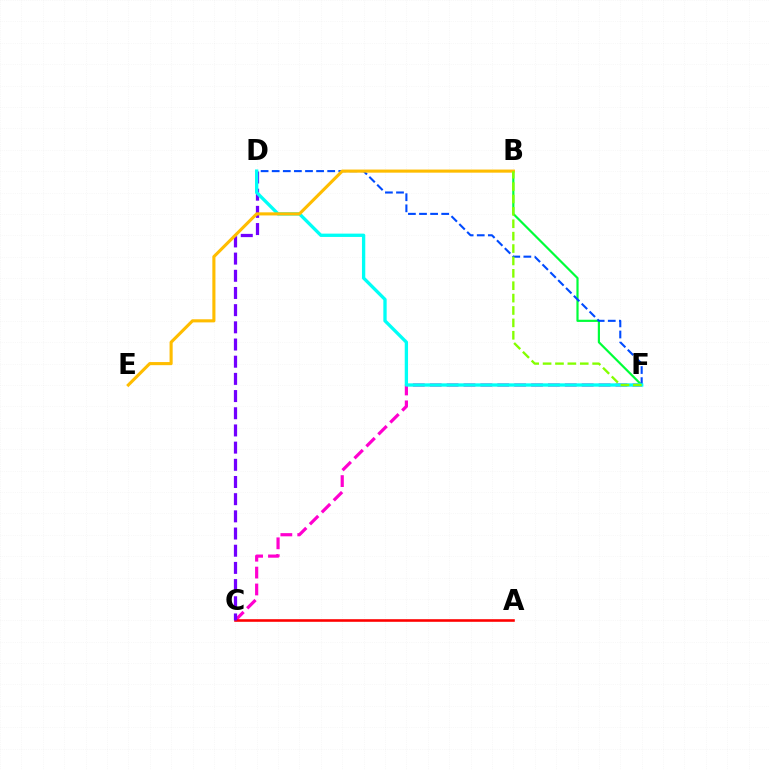{('C', 'F'): [{'color': '#ff00cf', 'line_style': 'dashed', 'thickness': 2.29}], ('B', 'F'): [{'color': '#00ff39', 'line_style': 'solid', 'thickness': 1.58}, {'color': '#84ff00', 'line_style': 'dashed', 'thickness': 1.68}], ('A', 'C'): [{'color': '#ff0000', 'line_style': 'solid', 'thickness': 1.87}], ('C', 'D'): [{'color': '#7200ff', 'line_style': 'dashed', 'thickness': 2.33}], ('D', 'F'): [{'color': '#004bff', 'line_style': 'dashed', 'thickness': 1.51}, {'color': '#00fff6', 'line_style': 'solid', 'thickness': 2.39}], ('B', 'E'): [{'color': '#ffbd00', 'line_style': 'solid', 'thickness': 2.24}]}